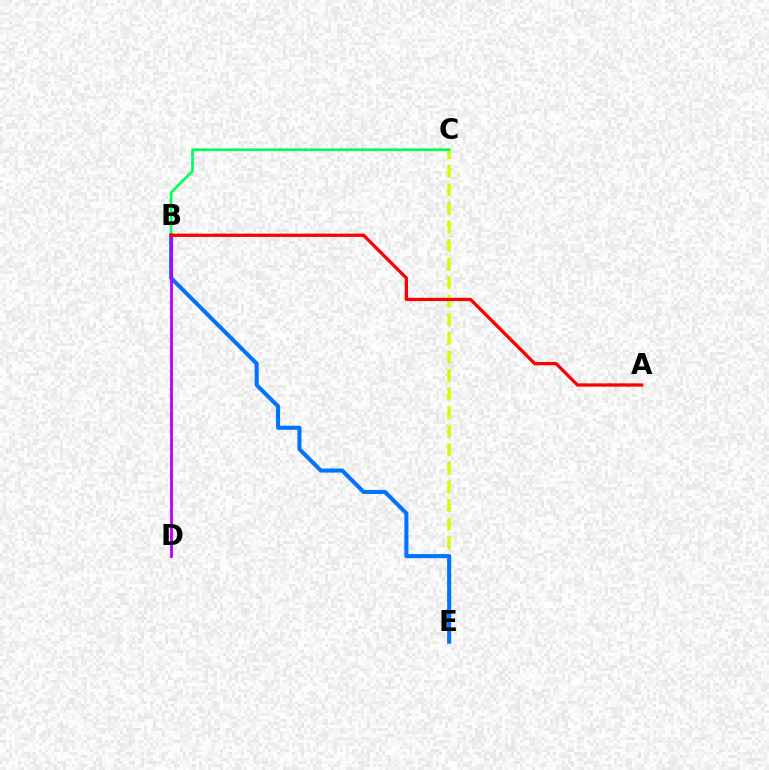{('C', 'E'): [{'color': '#d1ff00', 'line_style': 'dashed', 'thickness': 2.52}], ('B', 'E'): [{'color': '#0074ff', 'line_style': 'solid', 'thickness': 2.93}], ('B', 'D'): [{'color': '#b900ff', 'line_style': 'solid', 'thickness': 2.03}], ('B', 'C'): [{'color': '#00ff5c', 'line_style': 'solid', 'thickness': 1.94}], ('A', 'B'): [{'color': '#ff0000', 'line_style': 'solid', 'thickness': 2.36}]}